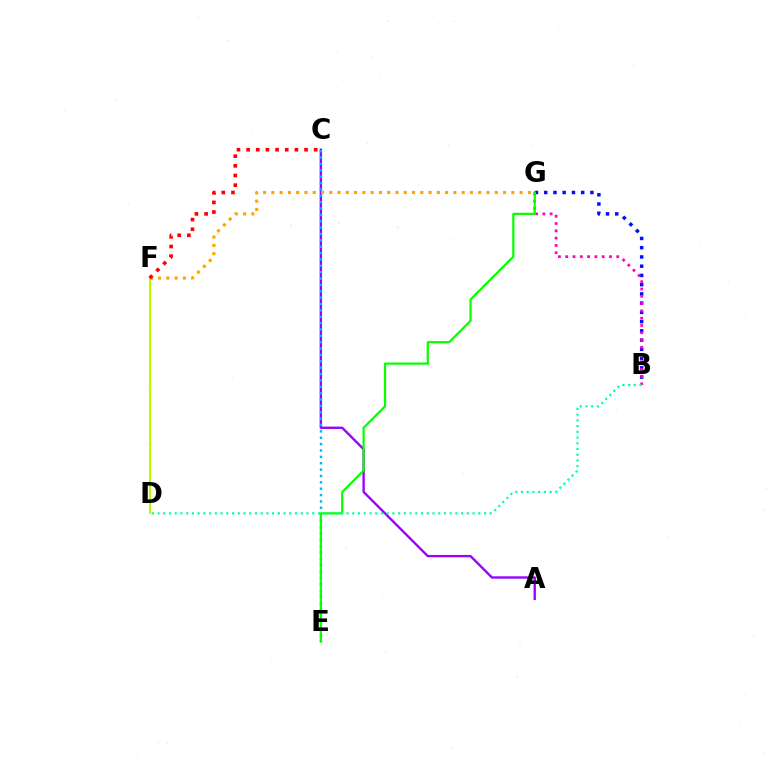{('B', 'G'): [{'color': '#0010ff', 'line_style': 'dotted', 'thickness': 2.51}, {'color': '#ff00bd', 'line_style': 'dotted', 'thickness': 1.98}], ('D', 'F'): [{'color': '#b3ff00', 'line_style': 'solid', 'thickness': 1.51}], ('A', 'C'): [{'color': '#9b00ff', 'line_style': 'solid', 'thickness': 1.7}], ('F', 'G'): [{'color': '#ffa500', 'line_style': 'dotted', 'thickness': 2.25}], ('C', 'E'): [{'color': '#00b5ff', 'line_style': 'dotted', 'thickness': 1.73}], ('C', 'F'): [{'color': '#ff0000', 'line_style': 'dotted', 'thickness': 2.62}], ('E', 'G'): [{'color': '#08ff00', 'line_style': 'solid', 'thickness': 1.6}], ('B', 'D'): [{'color': '#00ff9d', 'line_style': 'dotted', 'thickness': 1.56}]}